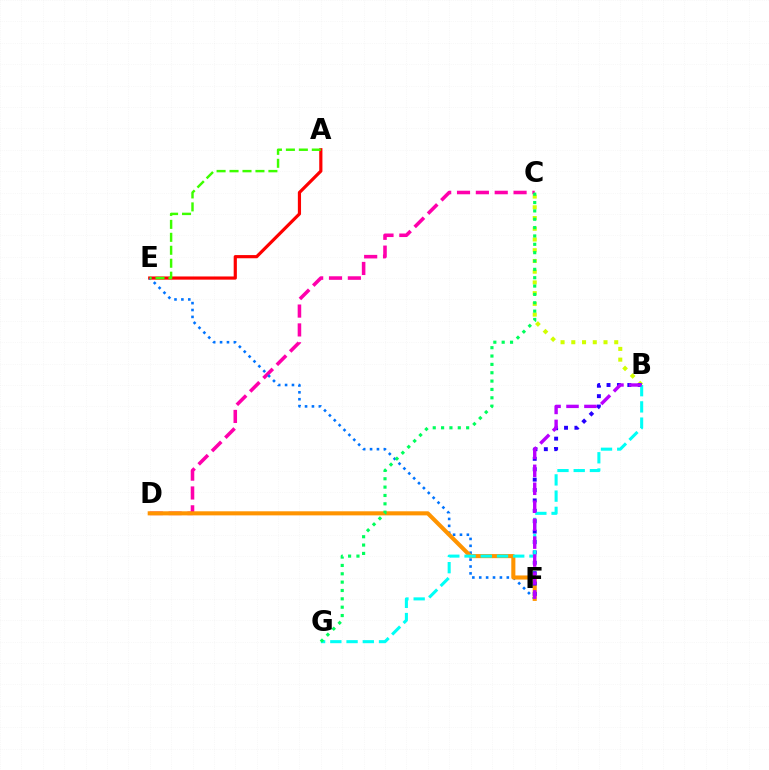{('B', 'C'): [{'color': '#d1ff00', 'line_style': 'dotted', 'thickness': 2.92}], ('A', 'E'): [{'color': '#ff0000', 'line_style': 'solid', 'thickness': 2.3}, {'color': '#3dff00', 'line_style': 'dashed', 'thickness': 1.76}], ('C', 'D'): [{'color': '#ff00ac', 'line_style': 'dashed', 'thickness': 2.56}], ('E', 'F'): [{'color': '#0074ff', 'line_style': 'dotted', 'thickness': 1.87}], ('D', 'F'): [{'color': '#ff9400', 'line_style': 'solid', 'thickness': 2.94}], ('B', 'F'): [{'color': '#2500ff', 'line_style': 'dotted', 'thickness': 2.82}, {'color': '#b900ff', 'line_style': 'dashed', 'thickness': 2.44}], ('B', 'G'): [{'color': '#00fff6', 'line_style': 'dashed', 'thickness': 2.2}], ('C', 'G'): [{'color': '#00ff5c', 'line_style': 'dotted', 'thickness': 2.27}]}